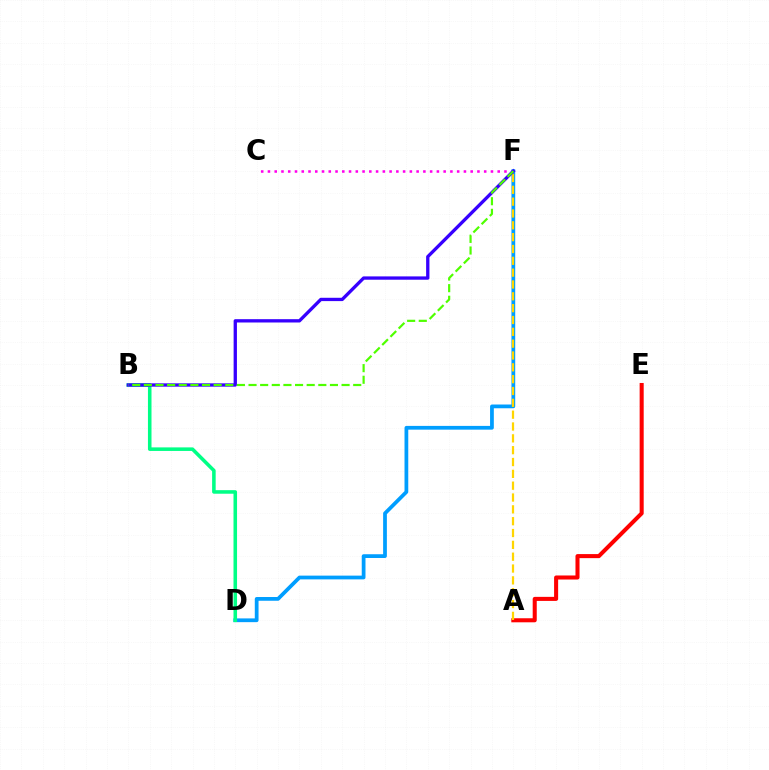{('C', 'F'): [{'color': '#ff00ed', 'line_style': 'dotted', 'thickness': 1.84}], ('D', 'F'): [{'color': '#009eff', 'line_style': 'solid', 'thickness': 2.7}], ('B', 'D'): [{'color': '#00ff86', 'line_style': 'solid', 'thickness': 2.56}], ('A', 'E'): [{'color': '#ff0000', 'line_style': 'solid', 'thickness': 2.92}], ('A', 'F'): [{'color': '#ffd500', 'line_style': 'dashed', 'thickness': 1.61}], ('B', 'F'): [{'color': '#3700ff', 'line_style': 'solid', 'thickness': 2.39}, {'color': '#4fff00', 'line_style': 'dashed', 'thickness': 1.58}]}